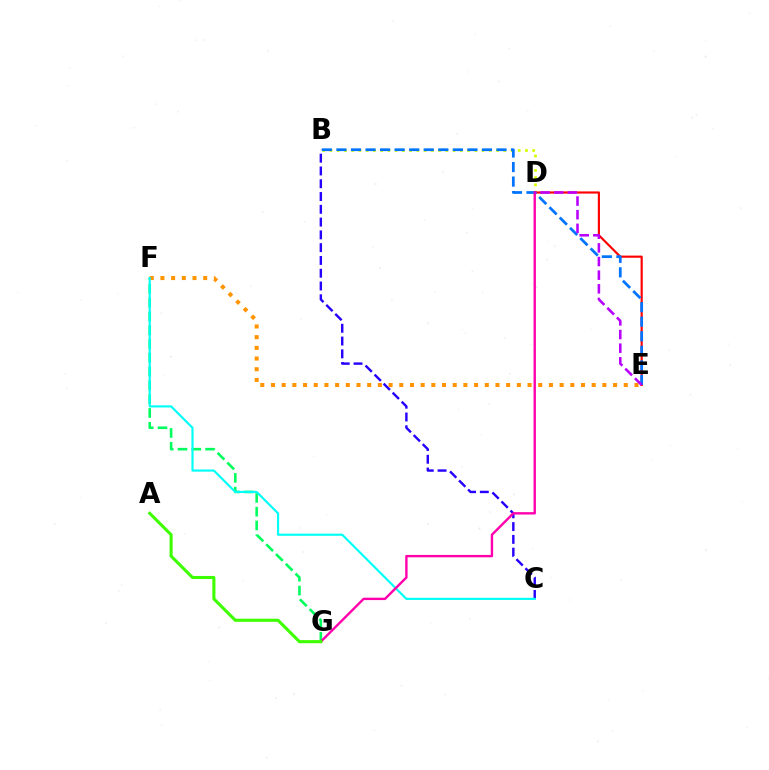{('B', 'C'): [{'color': '#2500ff', 'line_style': 'dashed', 'thickness': 1.74}], ('F', 'G'): [{'color': '#00ff5c', 'line_style': 'dashed', 'thickness': 1.87}], ('B', 'D'): [{'color': '#d1ff00', 'line_style': 'dotted', 'thickness': 1.97}], ('D', 'E'): [{'color': '#ff0000', 'line_style': 'solid', 'thickness': 1.55}, {'color': '#b900ff', 'line_style': 'dashed', 'thickness': 1.85}], ('B', 'E'): [{'color': '#0074ff', 'line_style': 'dashed', 'thickness': 1.98}], ('E', 'F'): [{'color': '#ff9400', 'line_style': 'dotted', 'thickness': 2.9}], ('C', 'F'): [{'color': '#00fff6', 'line_style': 'solid', 'thickness': 1.55}], ('D', 'G'): [{'color': '#ff00ac', 'line_style': 'solid', 'thickness': 1.72}], ('A', 'G'): [{'color': '#3dff00', 'line_style': 'solid', 'thickness': 2.21}]}